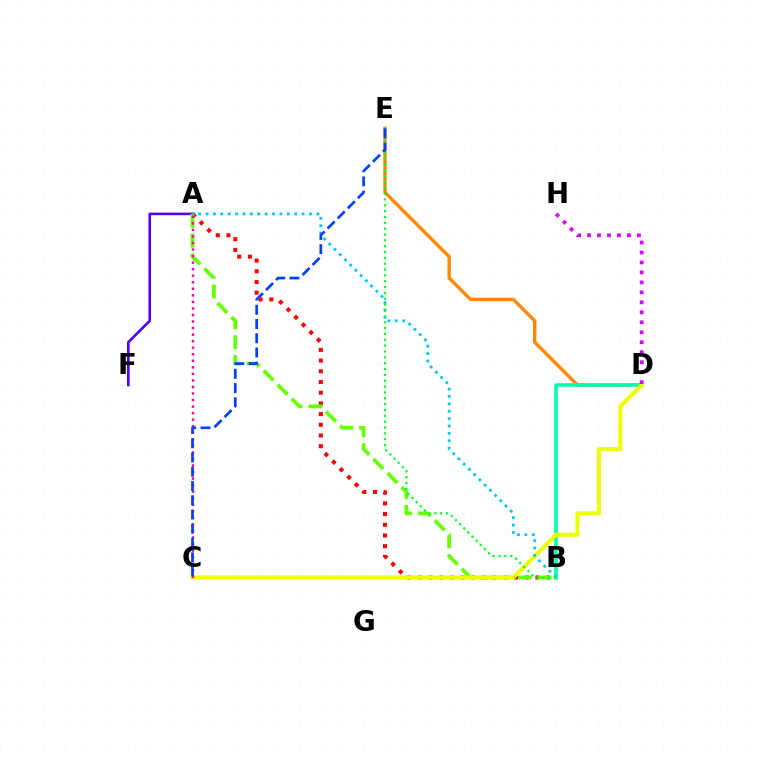{('D', 'E'): [{'color': '#ff8800', 'line_style': 'solid', 'thickness': 2.42}], ('A', 'B'): [{'color': '#ff0000', 'line_style': 'dotted', 'thickness': 2.91}, {'color': '#66ff00', 'line_style': 'dashed', 'thickness': 2.7}, {'color': '#00c7ff', 'line_style': 'dotted', 'thickness': 2.01}], ('B', 'D'): [{'color': '#00ffaf', 'line_style': 'solid', 'thickness': 2.57}], ('A', 'F'): [{'color': '#4f00ff', 'line_style': 'solid', 'thickness': 1.89}], ('C', 'D'): [{'color': '#eeff00', 'line_style': 'solid', 'thickness': 2.93}], ('B', 'E'): [{'color': '#00ff27', 'line_style': 'dotted', 'thickness': 1.59}], ('D', 'H'): [{'color': '#d600ff', 'line_style': 'dotted', 'thickness': 2.71}], ('A', 'C'): [{'color': '#ff00a0', 'line_style': 'dotted', 'thickness': 1.78}], ('C', 'E'): [{'color': '#003fff', 'line_style': 'dashed', 'thickness': 1.93}]}